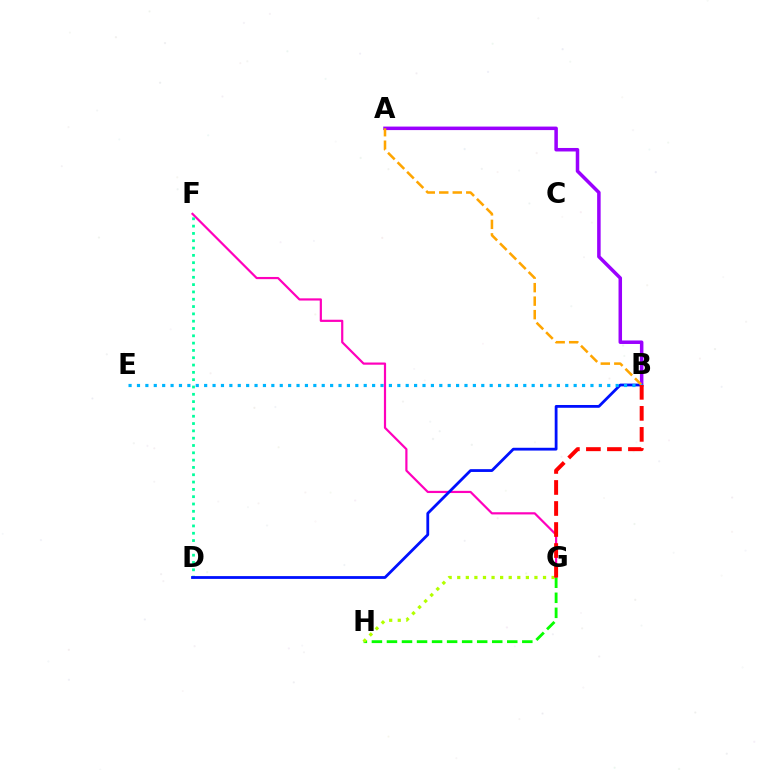{('F', 'G'): [{'color': '#ff00bd', 'line_style': 'solid', 'thickness': 1.58}], ('D', 'F'): [{'color': '#00ff9d', 'line_style': 'dotted', 'thickness': 1.99}], ('A', 'B'): [{'color': '#9b00ff', 'line_style': 'solid', 'thickness': 2.53}, {'color': '#ffa500', 'line_style': 'dashed', 'thickness': 1.83}], ('B', 'D'): [{'color': '#0010ff', 'line_style': 'solid', 'thickness': 2.01}], ('B', 'E'): [{'color': '#00b5ff', 'line_style': 'dotted', 'thickness': 2.28}], ('G', 'H'): [{'color': '#08ff00', 'line_style': 'dashed', 'thickness': 2.04}, {'color': '#b3ff00', 'line_style': 'dotted', 'thickness': 2.33}], ('B', 'G'): [{'color': '#ff0000', 'line_style': 'dashed', 'thickness': 2.86}]}